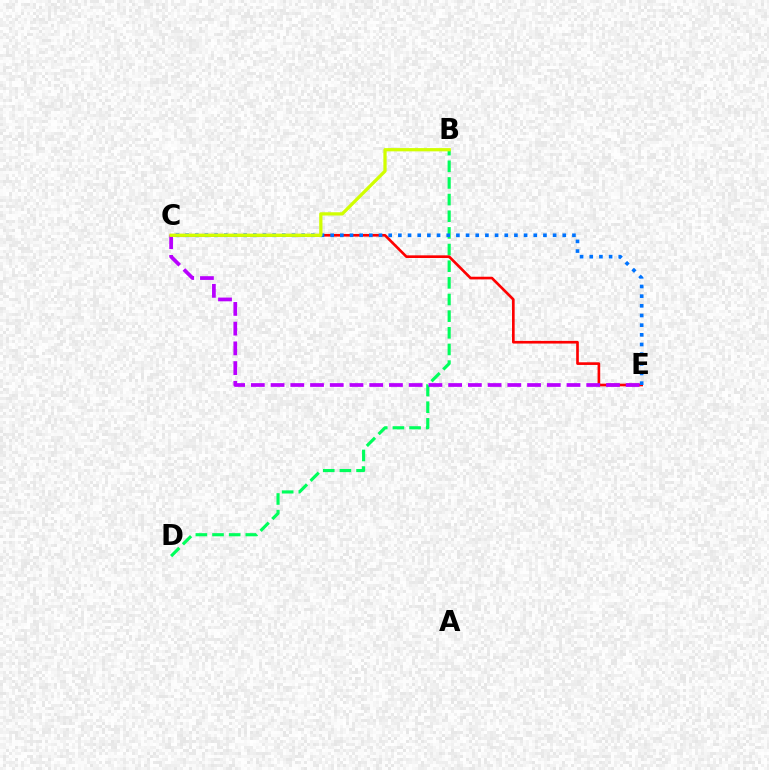{('B', 'D'): [{'color': '#00ff5c', 'line_style': 'dashed', 'thickness': 2.26}], ('C', 'E'): [{'color': '#ff0000', 'line_style': 'solid', 'thickness': 1.91}, {'color': '#0074ff', 'line_style': 'dotted', 'thickness': 2.63}, {'color': '#b900ff', 'line_style': 'dashed', 'thickness': 2.68}], ('B', 'C'): [{'color': '#d1ff00', 'line_style': 'solid', 'thickness': 2.35}]}